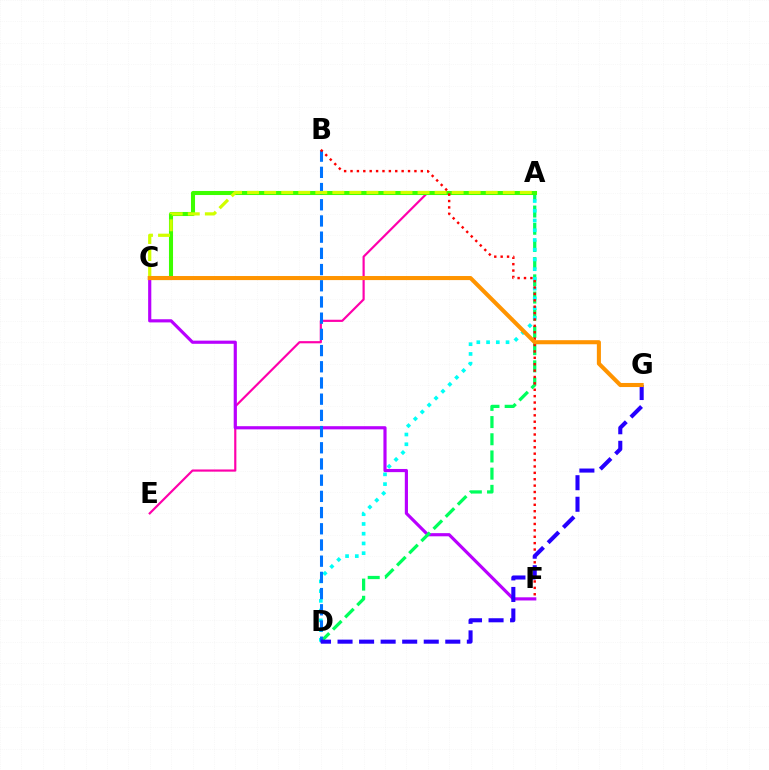{('A', 'E'): [{'color': '#ff00ac', 'line_style': 'solid', 'thickness': 1.57}], ('C', 'F'): [{'color': '#b900ff', 'line_style': 'solid', 'thickness': 2.28}], ('A', 'D'): [{'color': '#00ff5c', 'line_style': 'dashed', 'thickness': 2.34}, {'color': '#00fff6', 'line_style': 'dotted', 'thickness': 2.65}], ('A', 'C'): [{'color': '#3dff00', 'line_style': 'solid', 'thickness': 2.92}, {'color': '#d1ff00', 'line_style': 'dashed', 'thickness': 2.32}], ('B', 'D'): [{'color': '#0074ff', 'line_style': 'dashed', 'thickness': 2.2}], ('B', 'F'): [{'color': '#ff0000', 'line_style': 'dotted', 'thickness': 1.74}], ('D', 'G'): [{'color': '#2500ff', 'line_style': 'dashed', 'thickness': 2.93}], ('C', 'G'): [{'color': '#ff9400', 'line_style': 'solid', 'thickness': 2.93}]}